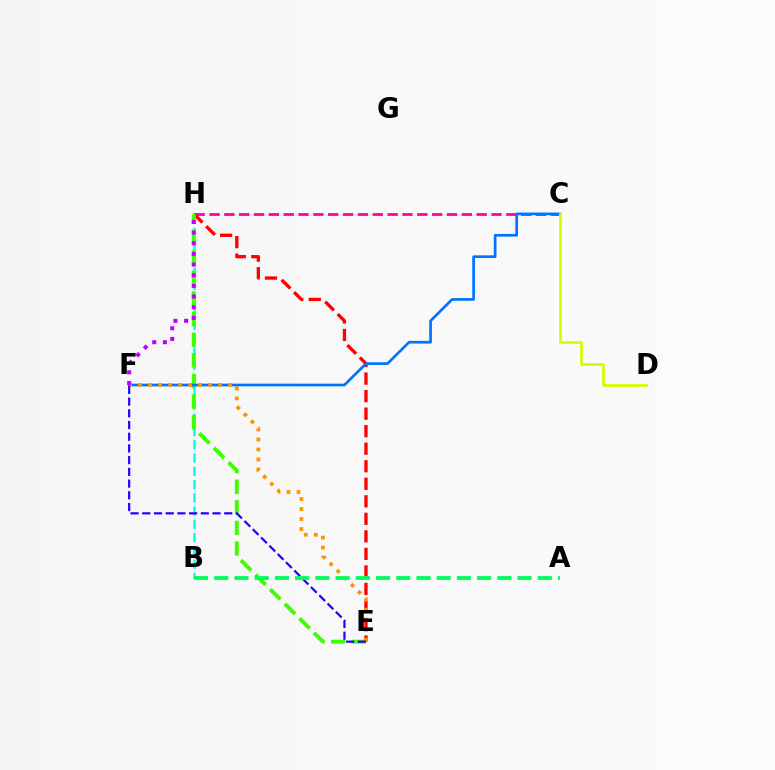{('C', 'H'): [{'color': '#ff00ac', 'line_style': 'dashed', 'thickness': 2.02}], ('E', 'H'): [{'color': '#ff0000', 'line_style': 'dashed', 'thickness': 2.38}, {'color': '#3dff00', 'line_style': 'dashed', 'thickness': 2.8}], ('B', 'H'): [{'color': '#00fff6', 'line_style': 'dashed', 'thickness': 1.8}], ('C', 'F'): [{'color': '#0074ff', 'line_style': 'solid', 'thickness': 1.93}], ('E', 'F'): [{'color': '#ff9400', 'line_style': 'dotted', 'thickness': 2.72}, {'color': '#2500ff', 'line_style': 'dashed', 'thickness': 1.59}], ('C', 'D'): [{'color': '#d1ff00', 'line_style': 'solid', 'thickness': 1.98}], ('A', 'B'): [{'color': '#00ff5c', 'line_style': 'dashed', 'thickness': 2.75}], ('F', 'H'): [{'color': '#b900ff', 'line_style': 'dotted', 'thickness': 2.89}]}